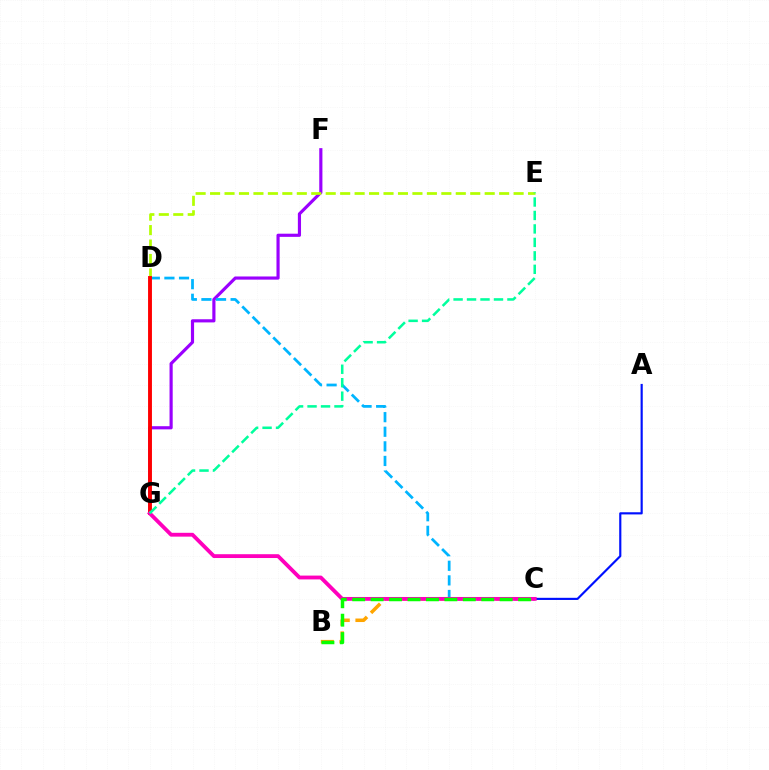{('F', 'G'): [{'color': '#9b00ff', 'line_style': 'solid', 'thickness': 2.28}], ('B', 'C'): [{'color': '#ffa500', 'line_style': 'dashed', 'thickness': 2.53}, {'color': '#08ff00', 'line_style': 'dashed', 'thickness': 2.5}], ('C', 'D'): [{'color': '#00b5ff', 'line_style': 'dashed', 'thickness': 1.98}], ('A', 'C'): [{'color': '#0010ff', 'line_style': 'solid', 'thickness': 1.56}], ('D', 'E'): [{'color': '#b3ff00', 'line_style': 'dashed', 'thickness': 1.96}], ('D', 'G'): [{'color': '#ff0000', 'line_style': 'solid', 'thickness': 2.8}], ('C', 'G'): [{'color': '#ff00bd', 'line_style': 'solid', 'thickness': 2.75}], ('E', 'G'): [{'color': '#00ff9d', 'line_style': 'dashed', 'thickness': 1.83}]}